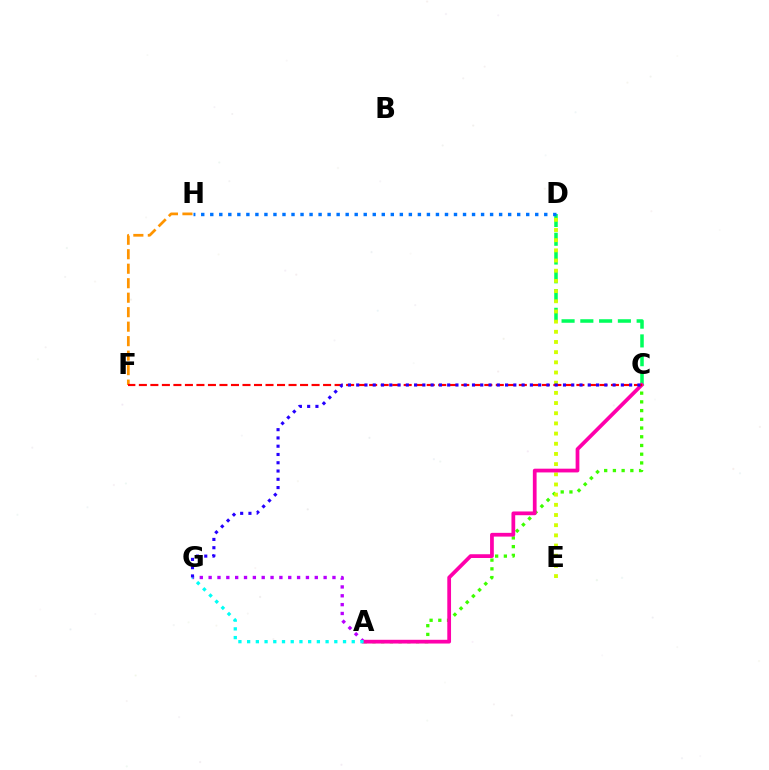{('C', 'D'): [{'color': '#00ff5c', 'line_style': 'dashed', 'thickness': 2.55}], ('A', 'C'): [{'color': '#3dff00', 'line_style': 'dotted', 'thickness': 2.37}, {'color': '#ff00ac', 'line_style': 'solid', 'thickness': 2.7}], ('F', 'H'): [{'color': '#ff9400', 'line_style': 'dashed', 'thickness': 1.97}], ('A', 'G'): [{'color': '#b900ff', 'line_style': 'dotted', 'thickness': 2.4}, {'color': '#00fff6', 'line_style': 'dotted', 'thickness': 2.37}], ('D', 'E'): [{'color': '#d1ff00', 'line_style': 'dotted', 'thickness': 2.77}], ('C', 'F'): [{'color': '#ff0000', 'line_style': 'dashed', 'thickness': 1.56}], ('C', 'G'): [{'color': '#2500ff', 'line_style': 'dotted', 'thickness': 2.25}], ('D', 'H'): [{'color': '#0074ff', 'line_style': 'dotted', 'thickness': 2.45}]}